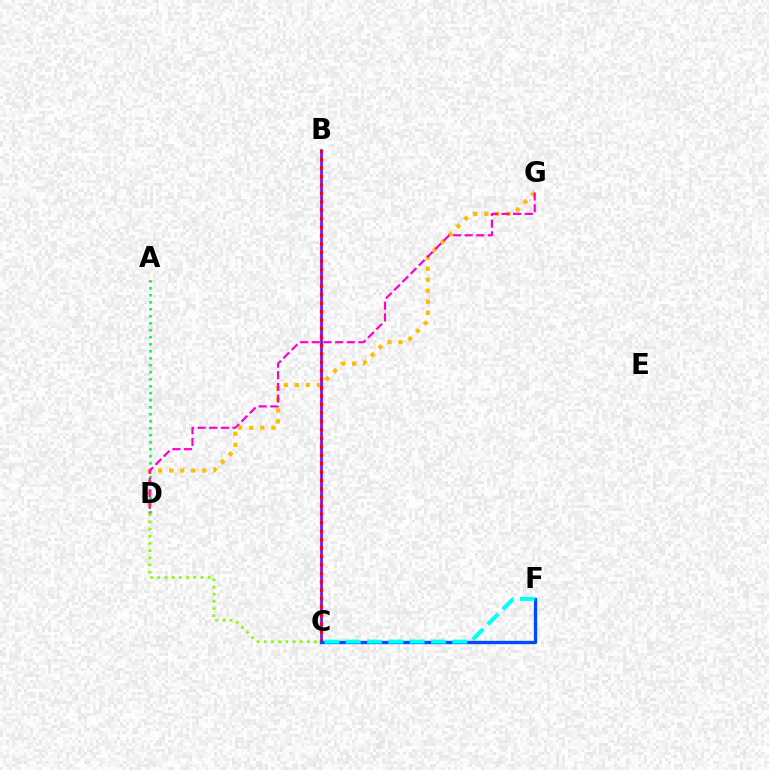{('A', 'D'): [{'color': '#00ff39', 'line_style': 'dotted', 'thickness': 1.9}], ('D', 'G'): [{'color': '#ffbd00', 'line_style': 'dotted', 'thickness': 3.0}, {'color': '#ff00cf', 'line_style': 'dashed', 'thickness': 1.58}], ('C', 'D'): [{'color': '#84ff00', 'line_style': 'dotted', 'thickness': 1.95}], ('B', 'C'): [{'color': '#7200ff', 'line_style': 'solid', 'thickness': 1.83}, {'color': '#ff0000', 'line_style': 'dotted', 'thickness': 2.29}], ('C', 'F'): [{'color': '#004bff', 'line_style': 'solid', 'thickness': 2.41}, {'color': '#00fff6', 'line_style': 'dashed', 'thickness': 2.9}]}